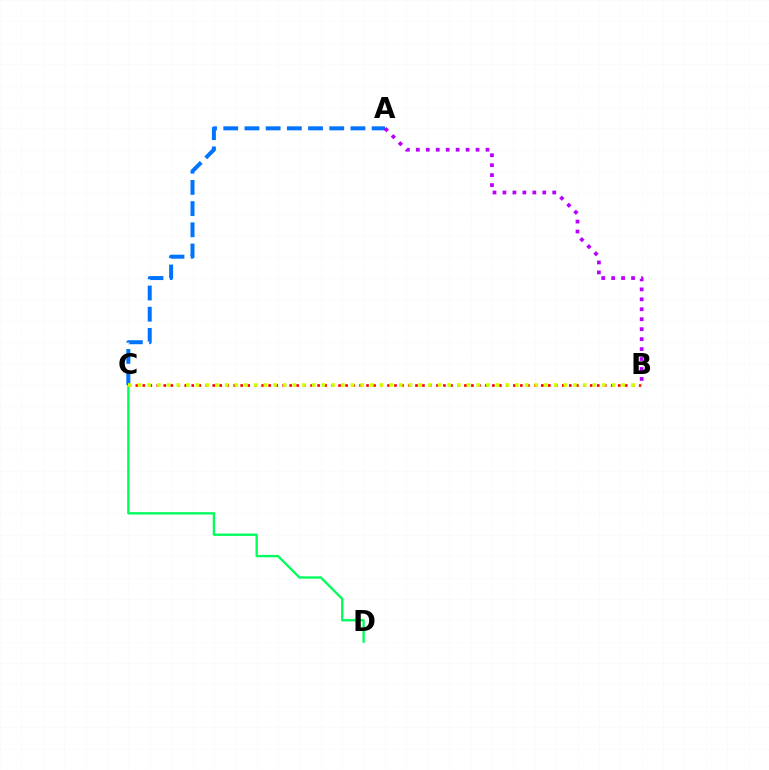{('C', 'D'): [{'color': '#00ff5c', 'line_style': 'solid', 'thickness': 1.68}], ('B', 'C'): [{'color': '#ff0000', 'line_style': 'dotted', 'thickness': 1.9}, {'color': '#d1ff00', 'line_style': 'dotted', 'thickness': 2.63}], ('A', 'C'): [{'color': '#0074ff', 'line_style': 'dashed', 'thickness': 2.88}], ('A', 'B'): [{'color': '#b900ff', 'line_style': 'dotted', 'thickness': 2.7}]}